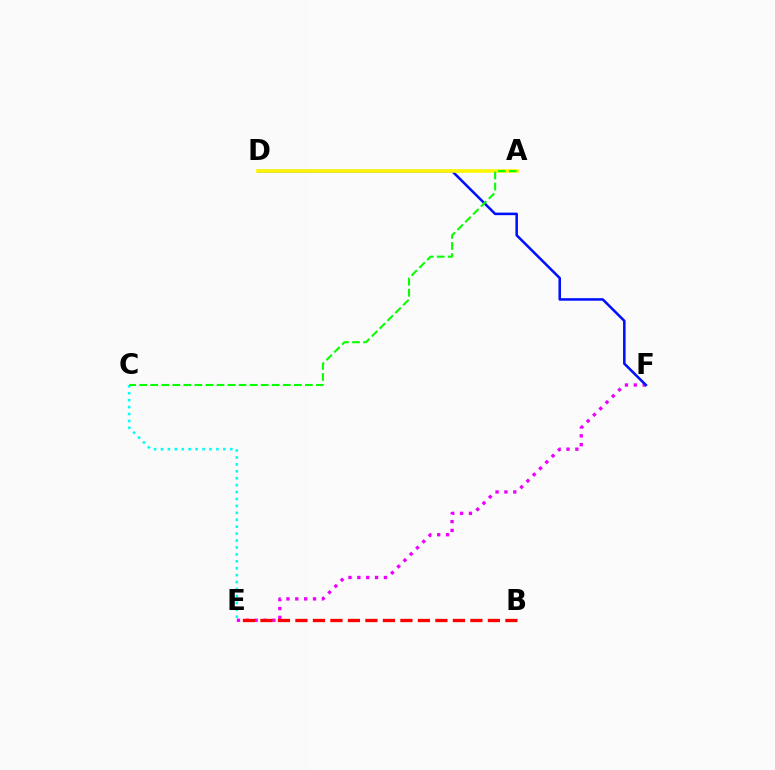{('E', 'F'): [{'color': '#ee00ff', 'line_style': 'dotted', 'thickness': 2.41}], ('D', 'F'): [{'color': '#0010ff', 'line_style': 'solid', 'thickness': 1.83}], ('A', 'D'): [{'color': '#fcf500', 'line_style': 'solid', 'thickness': 2.59}], ('C', 'E'): [{'color': '#00fff6', 'line_style': 'dotted', 'thickness': 1.88}], ('B', 'E'): [{'color': '#ff0000', 'line_style': 'dashed', 'thickness': 2.38}], ('A', 'C'): [{'color': '#08ff00', 'line_style': 'dashed', 'thickness': 1.5}]}